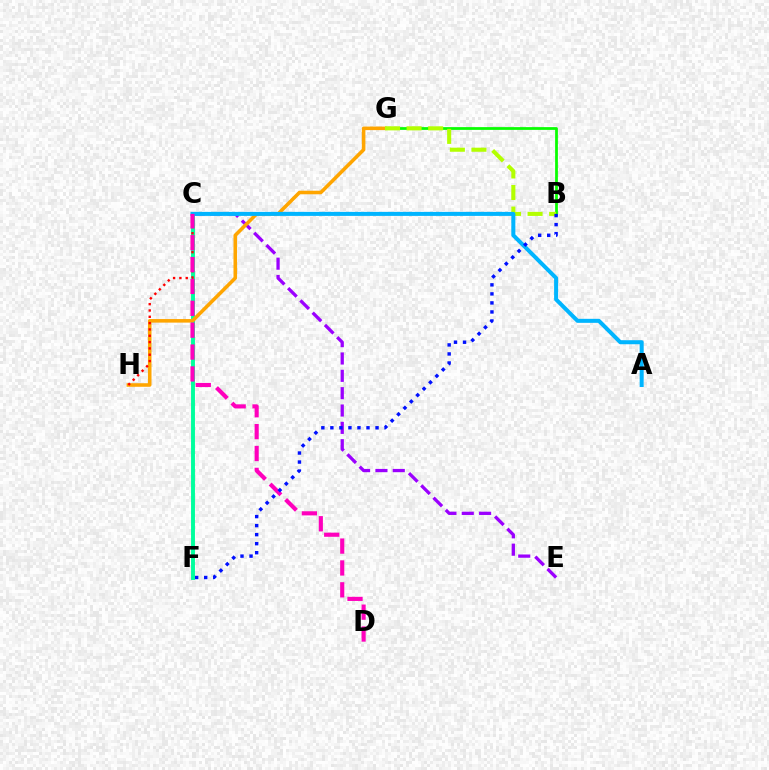{('C', 'E'): [{'color': '#9b00ff', 'line_style': 'dashed', 'thickness': 2.36}], ('B', 'G'): [{'color': '#08ff00', 'line_style': 'solid', 'thickness': 1.98}, {'color': '#b3ff00', 'line_style': 'dashed', 'thickness': 2.93}], ('C', 'F'): [{'color': '#00ff9d', 'line_style': 'solid', 'thickness': 2.81}], ('G', 'H'): [{'color': '#ffa500', 'line_style': 'solid', 'thickness': 2.56}], ('C', 'H'): [{'color': '#ff0000', 'line_style': 'dotted', 'thickness': 1.72}], ('A', 'C'): [{'color': '#00b5ff', 'line_style': 'solid', 'thickness': 2.89}], ('C', 'D'): [{'color': '#ff00bd', 'line_style': 'dashed', 'thickness': 2.97}], ('B', 'F'): [{'color': '#0010ff', 'line_style': 'dotted', 'thickness': 2.45}]}